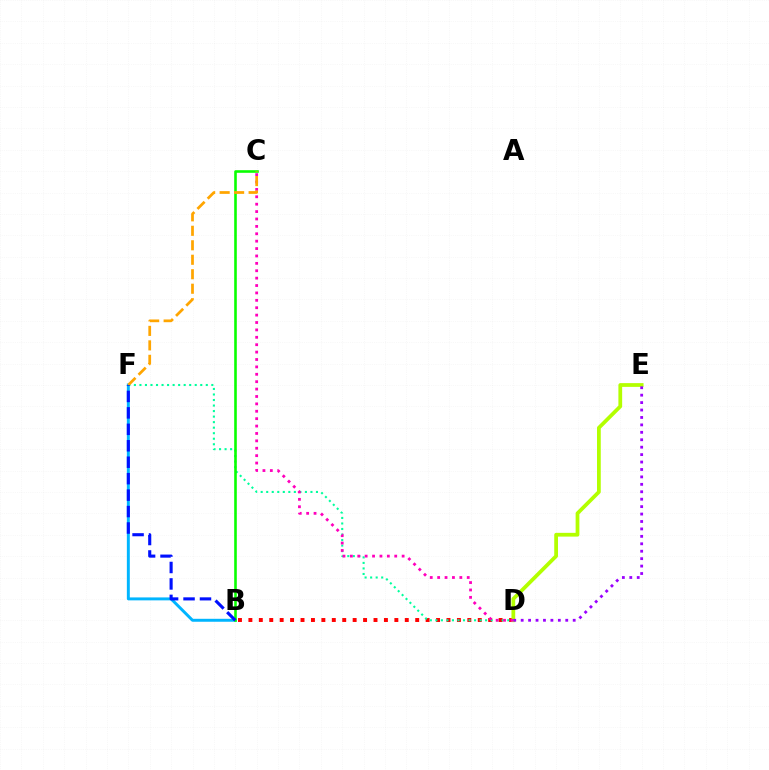{('B', 'F'): [{'color': '#00b5ff', 'line_style': 'solid', 'thickness': 2.13}, {'color': '#0010ff', 'line_style': 'dashed', 'thickness': 2.23}], ('B', 'D'): [{'color': '#ff0000', 'line_style': 'dotted', 'thickness': 2.83}], ('D', 'F'): [{'color': '#00ff9d', 'line_style': 'dotted', 'thickness': 1.5}], ('D', 'E'): [{'color': '#b3ff00', 'line_style': 'solid', 'thickness': 2.7}, {'color': '#9b00ff', 'line_style': 'dotted', 'thickness': 2.02}], ('B', 'C'): [{'color': '#08ff00', 'line_style': 'solid', 'thickness': 1.87}], ('C', 'D'): [{'color': '#ff00bd', 'line_style': 'dotted', 'thickness': 2.01}], ('C', 'F'): [{'color': '#ffa500', 'line_style': 'dashed', 'thickness': 1.97}]}